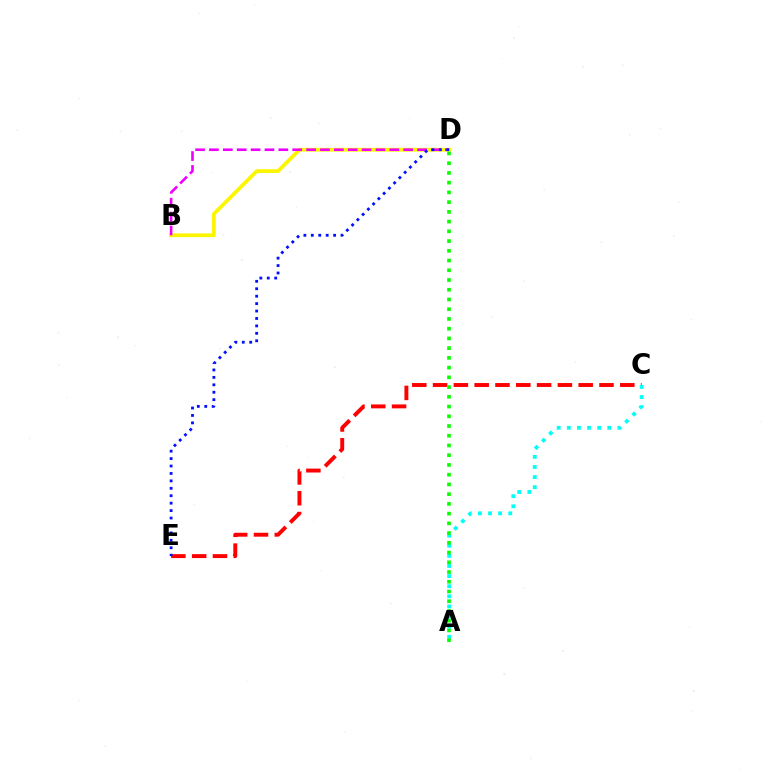{('B', 'D'): [{'color': '#fcf500', 'line_style': 'solid', 'thickness': 2.71}, {'color': '#ee00ff', 'line_style': 'dashed', 'thickness': 1.89}], ('C', 'E'): [{'color': '#ff0000', 'line_style': 'dashed', 'thickness': 2.83}], ('A', 'C'): [{'color': '#00fff6', 'line_style': 'dotted', 'thickness': 2.75}], ('D', 'E'): [{'color': '#0010ff', 'line_style': 'dotted', 'thickness': 2.02}], ('A', 'D'): [{'color': '#08ff00', 'line_style': 'dotted', 'thickness': 2.64}]}